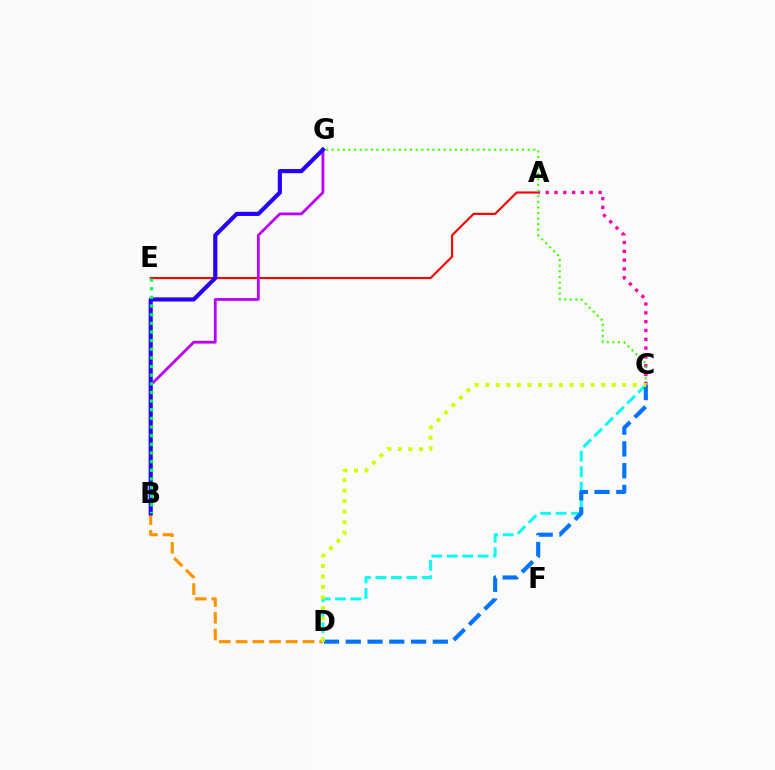{('B', 'D'): [{'color': '#ff9400', 'line_style': 'dashed', 'thickness': 2.27}], ('A', 'E'): [{'color': '#ff0000', 'line_style': 'solid', 'thickness': 1.53}], ('B', 'G'): [{'color': '#b900ff', 'line_style': 'solid', 'thickness': 2.0}, {'color': '#2500ff', 'line_style': 'solid', 'thickness': 2.99}], ('C', 'D'): [{'color': '#00fff6', 'line_style': 'dashed', 'thickness': 2.1}, {'color': '#0074ff', 'line_style': 'dashed', 'thickness': 2.96}, {'color': '#d1ff00', 'line_style': 'dotted', 'thickness': 2.86}], ('B', 'E'): [{'color': '#00ff5c', 'line_style': 'dotted', 'thickness': 2.35}], ('A', 'C'): [{'color': '#ff00ac', 'line_style': 'dotted', 'thickness': 2.39}], ('C', 'G'): [{'color': '#3dff00', 'line_style': 'dotted', 'thickness': 1.52}]}